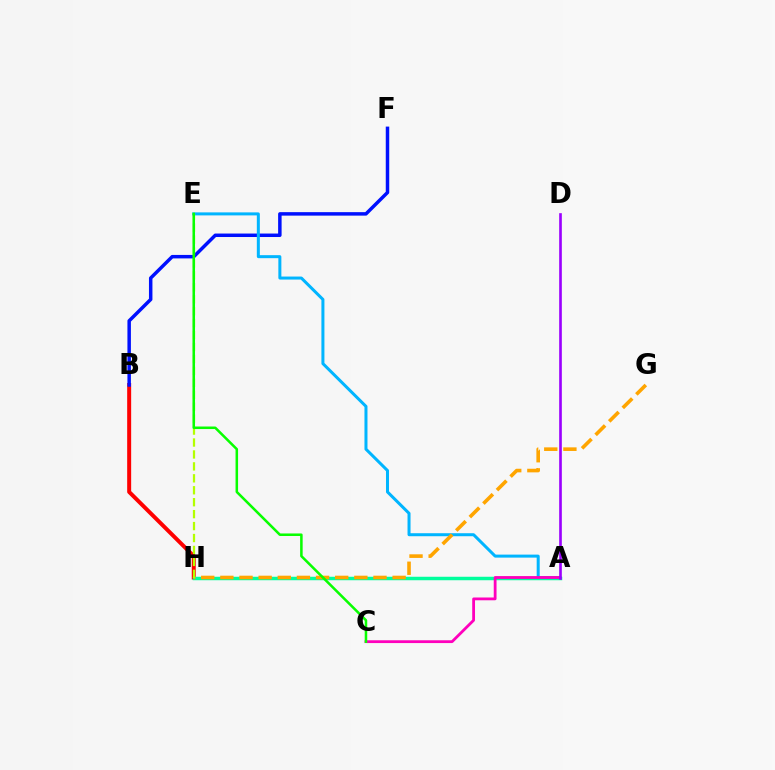{('B', 'H'): [{'color': '#ff0000', 'line_style': 'solid', 'thickness': 2.86}], ('B', 'F'): [{'color': '#0010ff', 'line_style': 'solid', 'thickness': 2.5}], ('A', 'H'): [{'color': '#00ff9d', 'line_style': 'solid', 'thickness': 2.5}], ('A', 'E'): [{'color': '#00b5ff', 'line_style': 'solid', 'thickness': 2.17}], ('A', 'C'): [{'color': '#ff00bd', 'line_style': 'solid', 'thickness': 2.01}], ('A', 'D'): [{'color': '#9b00ff', 'line_style': 'solid', 'thickness': 1.91}], ('G', 'H'): [{'color': '#ffa500', 'line_style': 'dashed', 'thickness': 2.6}], ('E', 'H'): [{'color': '#b3ff00', 'line_style': 'dashed', 'thickness': 1.62}], ('C', 'E'): [{'color': '#08ff00', 'line_style': 'solid', 'thickness': 1.82}]}